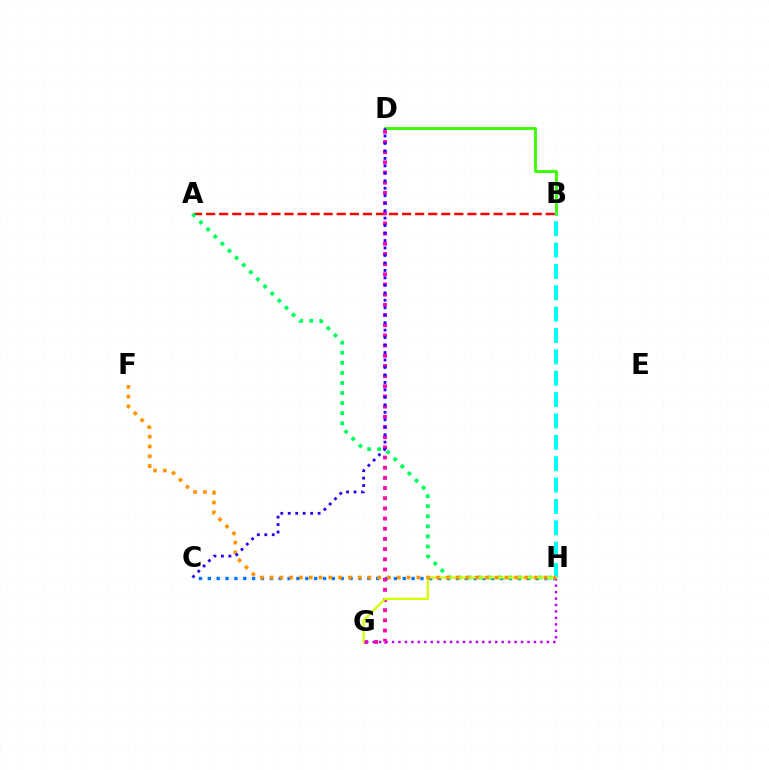{('B', 'D'): [{'color': '#3dff00', 'line_style': 'solid', 'thickness': 2.08}], ('C', 'H'): [{'color': '#0074ff', 'line_style': 'dotted', 'thickness': 2.41}], ('B', 'H'): [{'color': '#00fff6', 'line_style': 'dashed', 'thickness': 2.9}], ('A', 'B'): [{'color': '#ff0000', 'line_style': 'dashed', 'thickness': 1.77}], ('D', 'G'): [{'color': '#ff00ac', 'line_style': 'dotted', 'thickness': 2.77}], ('G', 'H'): [{'color': '#b900ff', 'line_style': 'dotted', 'thickness': 1.75}, {'color': '#d1ff00', 'line_style': 'solid', 'thickness': 1.65}], ('A', 'H'): [{'color': '#00ff5c', 'line_style': 'dotted', 'thickness': 2.74}], ('F', 'H'): [{'color': '#ff9400', 'line_style': 'dotted', 'thickness': 2.66}], ('C', 'D'): [{'color': '#2500ff', 'line_style': 'dotted', 'thickness': 2.03}]}